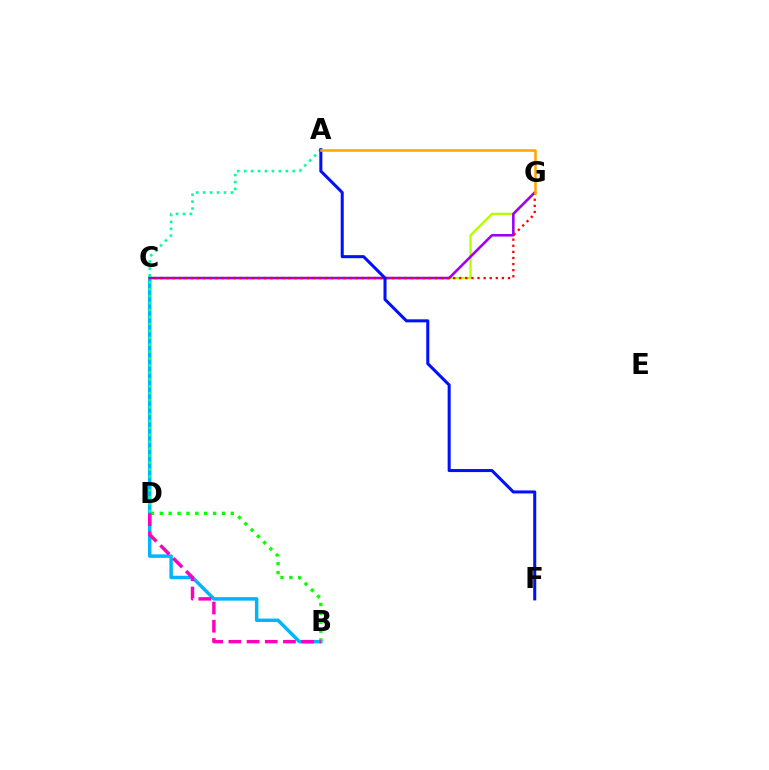{('B', 'C'): [{'color': '#00b5ff', 'line_style': 'solid', 'thickness': 2.5}], ('C', 'G'): [{'color': '#b3ff00', 'line_style': 'solid', 'thickness': 1.67}, {'color': '#9b00ff', 'line_style': 'solid', 'thickness': 1.85}, {'color': '#ff0000', 'line_style': 'dotted', 'thickness': 1.66}], ('A', 'D'): [{'color': '#00ff9d', 'line_style': 'dotted', 'thickness': 1.88}], ('B', 'D'): [{'color': '#08ff00', 'line_style': 'dotted', 'thickness': 2.41}, {'color': '#ff00bd', 'line_style': 'dashed', 'thickness': 2.47}], ('A', 'F'): [{'color': '#0010ff', 'line_style': 'solid', 'thickness': 2.19}], ('A', 'G'): [{'color': '#ffa500', 'line_style': 'solid', 'thickness': 1.82}]}